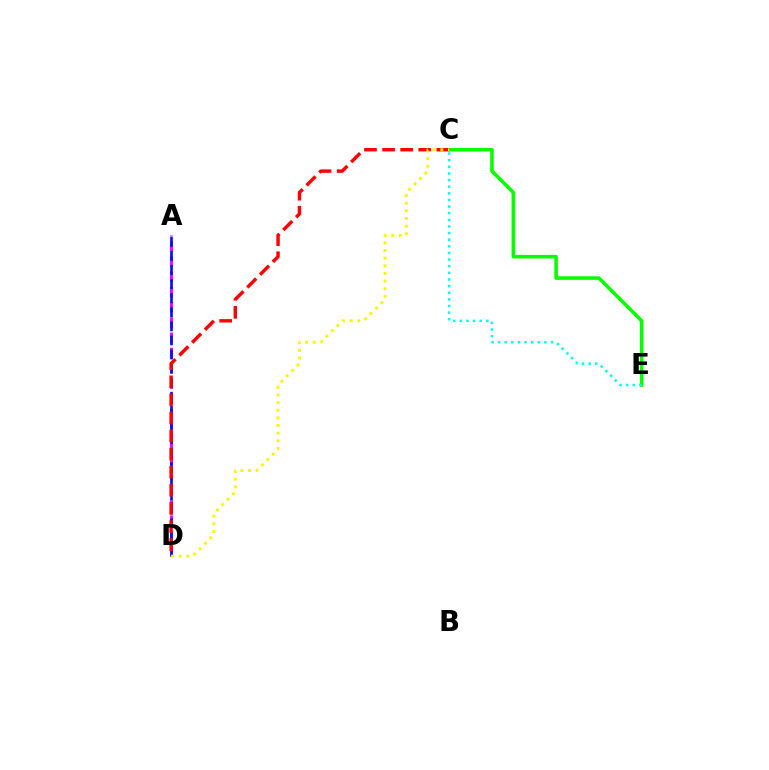{('A', 'D'): [{'color': '#ee00ff', 'line_style': 'dashed', 'thickness': 2.07}, {'color': '#0010ff', 'line_style': 'dashed', 'thickness': 1.91}], ('C', 'E'): [{'color': '#08ff00', 'line_style': 'solid', 'thickness': 2.56}, {'color': '#00fff6', 'line_style': 'dotted', 'thickness': 1.8}], ('C', 'D'): [{'color': '#ff0000', 'line_style': 'dashed', 'thickness': 2.46}, {'color': '#fcf500', 'line_style': 'dotted', 'thickness': 2.07}]}